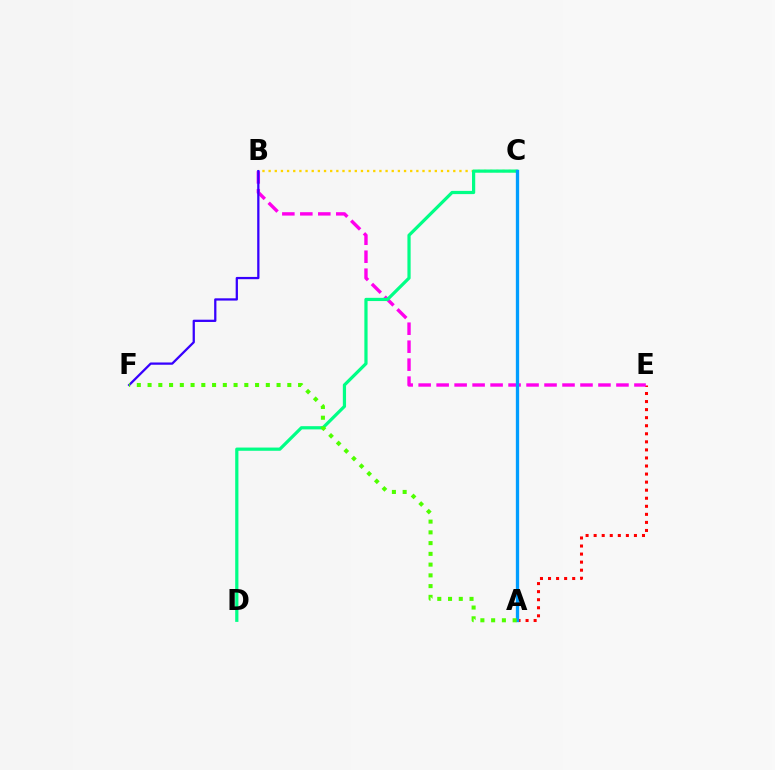{('A', 'E'): [{'color': '#ff0000', 'line_style': 'dotted', 'thickness': 2.19}], ('B', 'C'): [{'color': '#ffd500', 'line_style': 'dotted', 'thickness': 1.67}], ('B', 'E'): [{'color': '#ff00ed', 'line_style': 'dashed', 'thickness': 2.44}], ('B', 'F'): [{'color': '#3700ff', 'line_style': 'solid', 'thickness': 1.63}], ('C', 'D'): [{'color': '#00ff86', 'line_style': 'solid', 'thickness': 2.31}], ('A', 'C'): [{'color': '#009eff', 'line_style': 'solid', 'thickness': 2.38}], ('A', 'F'): [{'color': '#4fff00', 'line_style': 'dotted', 'thickness': 2.92}]}